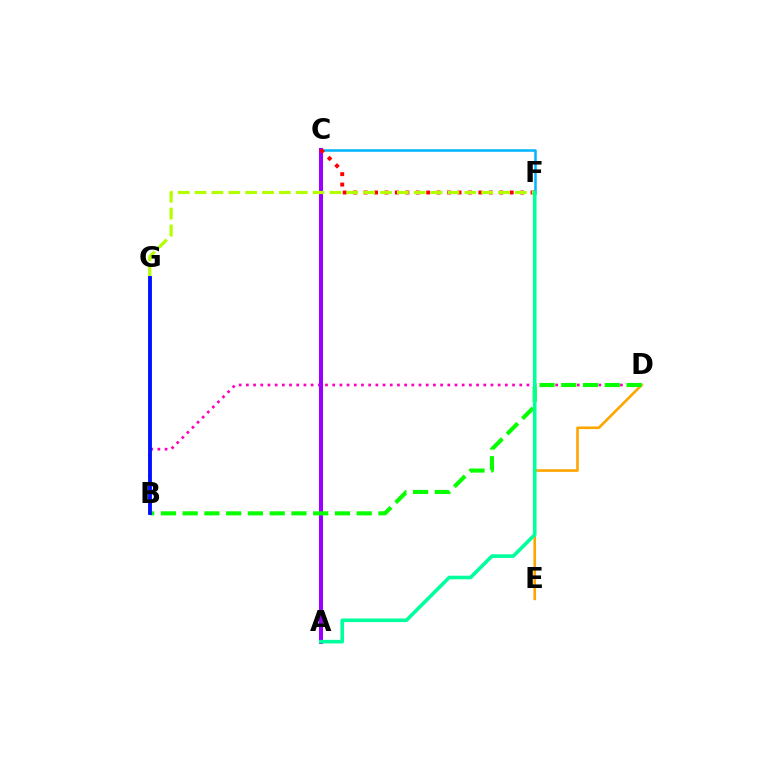{('C', 'F'): [{'color': '#00b5ff', 'line_style': 'solid', 'thickness': 1.82}, {'color': '#ff0000', 'line_style': 'dotted', 'thickness': 2.84}], ('B', 'D'): [{'color': '#ff00bd', 'line_style': 'dotted', 'thickness': 1.95}, {'color': '#08ff00', 'line_style': 'dashed', 'thickness': 2.96}], ('A', 'C'): [{'color': '#9b00ff', 'line_style': 'solid', 'thickness': 2.91}], ('F', 'G'): [{'color': '#b3ff00', 'line_style': 'dashed', 'thickness': 2.29}], ('D', 'E'): [{'color': '#ffa500', 'line_style': 'solid', 'thickness': 1.89}], ('B', 'G'): [{'color': '#0010ff', 'line_style': 'solid', 'thickness': 2.78}], ('A', 'F'): [{'color': '#00ff9d', 'line_style': 'solid', 'thickness': 2.6}]}